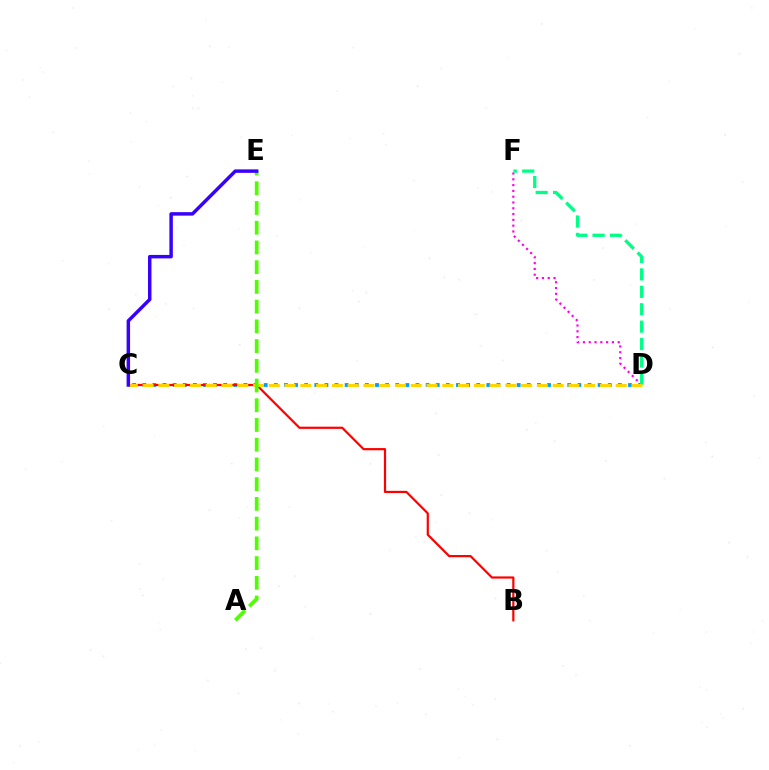{('C', 'D'): [{'color': '#009eff', 'line_style': 'dotted', 'thickness': 2.75}, {'color': '#ffd500', 'line_style': 'dashed', 'thickness': 2.14}], ('B', 'C'): [{'color': '#ff0000', 'line_style': 'solid', 'thickness': 1.58}], ('D', 'F'): [{'color': '#ff00ed', 'line_style': 'dotted', 'thickness': 1.57}, {'color': '#00ff86', 'line_style': 'dashed', 'thickness': 2.37}], ('A', 'E'): [{'color': '#4fff00', 'line_style': 'dashed', 'thickness': 2.68}], ('C', 'E'): [{'color': '#3700ff', 'line_style': 'solid', 'thickness': 2.49}]}